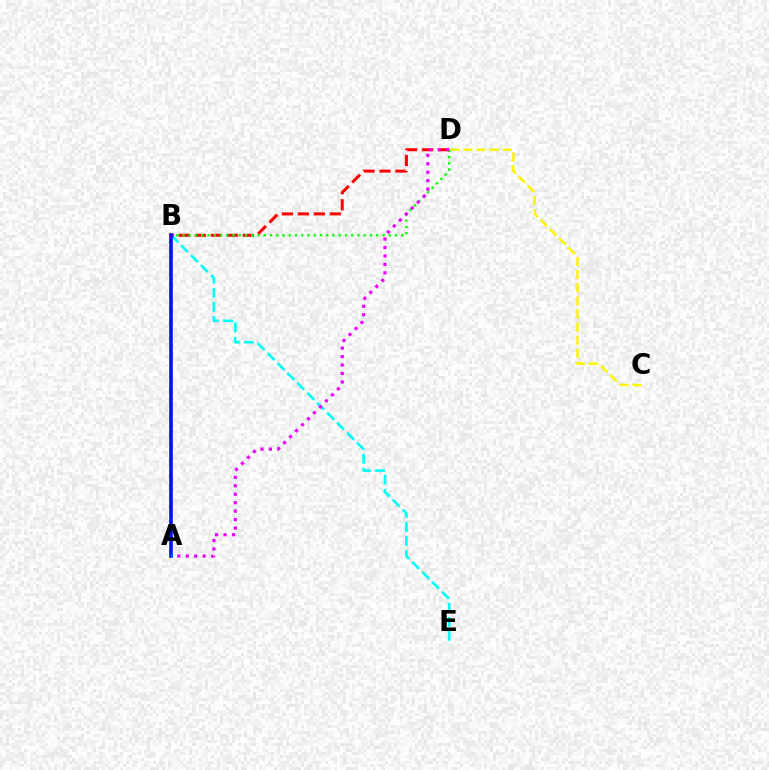{('C', 'D'): [{'color': '#fcf500', 'line_style': 'dashed', 'thickness': 1.78}], ('B', 'E'): [{'color': '#00fff6', 'line_style': 'dashed', 'thickness': 1.91}], ('B', 'D'): [{'color': '#ff0000', 'line_style': 'dashed', 'thickness': 2.17}, {'color': '#08ff00', 'line_style': 'dotted', 'thickness': 1.7}], ('A', 'B'): [{'color': '#0010ff', 'line_style': 'solid', 'thickness': 2.6}], ('A', 'D'): [{'color': '#ee00ff', 'line_style': 'dotted', 'thickness': 2.3}]}